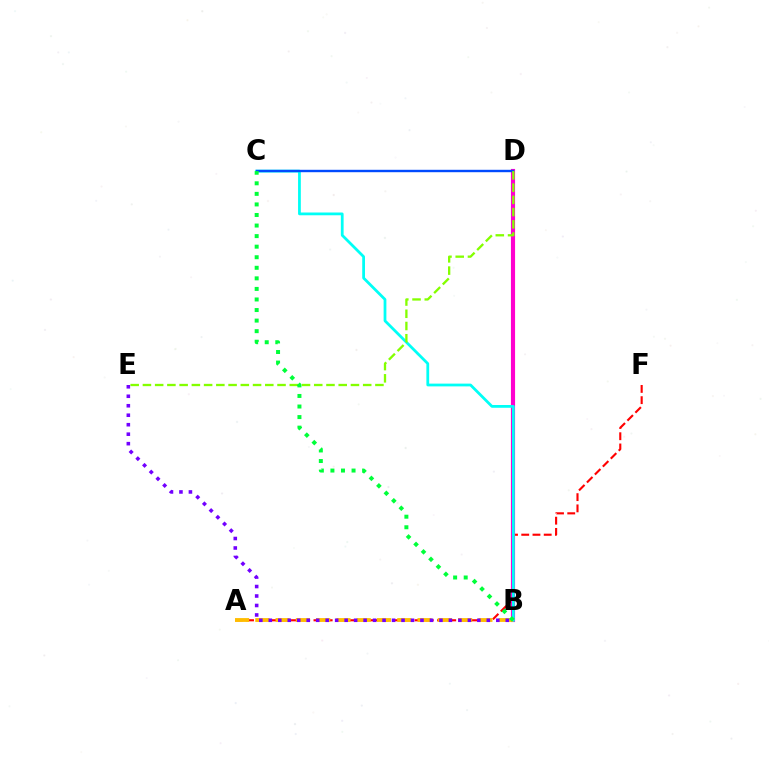{('A', 'F'): [{'color': '#ff0000', 'line_style': 'dashed', 'thickness': 1.53}], ('B', 'D'): [{'color': '#ff00cf', 'line_style': 'solid', 'thickness': 2.98}], ('B', 'C'): [{'color': '#00fff6', 'line_style': 'solid', 'thickness': 1.99}, {'color': '#00ff39', 'line_style': 'dotted', 'thickness': 2.87}], ('A', 'B'): [{'color': '#ffbd00', 'line_style': 'dashed', 'thickness': 2.75}], ('C', 'D'): [{'color': '#004bff', 'line_style': 'solid', 'thickness': 1.73}], ('D', 'E'): [{'color': '#84ff00', 'line_style': 'dashed', 'thickness': 1.66}], ('B', 'E'): [{'color': '#7200ff', 'line_style': 'dotted', 'thickness': 2.58}]}